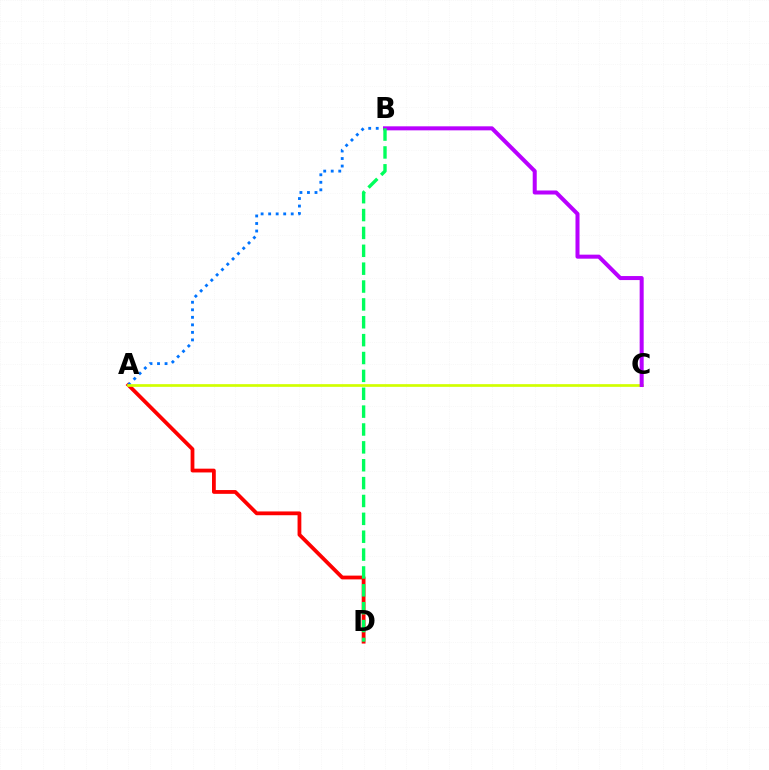{('A', 'D'): [{'color': '#ff0000', 'line_style': 'solid', 'thickness': 2.72}], ('A', 'B'): [{'color': '#0074ff', 'line_style': 'dotted', 'thickness': 2.04}], ('A', 'C'): [{'color': '#d1ff00', 'line_style': 'solid', 'thickness': 1.94}], ('B', 'C'): [{'color': '#b900ff', 'line_style': 'solid', 'thickness': 2.89}], ('B', 'D'): [{'color': '#00ff5c', 'line_style': 'dashed', 'thickness': 2.43}]}